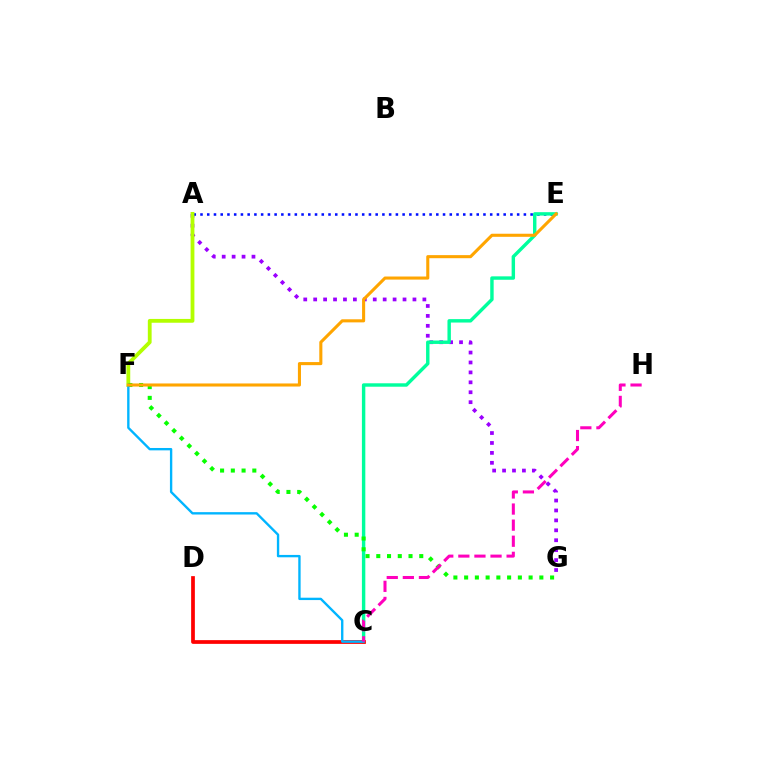{('A', 'G'): [{'color': '#9b00ff', 'line_style': 'dotted', 'thickness': 2.7}], ('A', 'E'): [{'color': '#0010ff', 'line_style': 'dotted', 'thickness': 1.83}], ('C', 'E'): [{'color': '#00ff9d', 'line_style': 'solid', 'thickness': 2.46}], ('A', 'F'): [{'color': '#b3ff00', 'line_style': 'solid', 'thickness': 2.74}], ('F', 'G'): [{'color': '#08ff00', 'line_style': 'dotted', 'thickness': 2.92}], ('C', 'D'): [{'color': '#ff0000', 'line_style': 'solid', 'thickness': 2.68}], ('C', 'F'): [{'color': '#00b5ff', 'line_style': 'solid', 'thickness': 1.7}], ('C', 'H'): [{'color': '#ff00bd', 'line_style': 'dashed', 'thickness': 2.19}], ('E', 'F'): [{'color': '#ffa500', 'line_style': 'solid', 'thickness': 2.22}]}